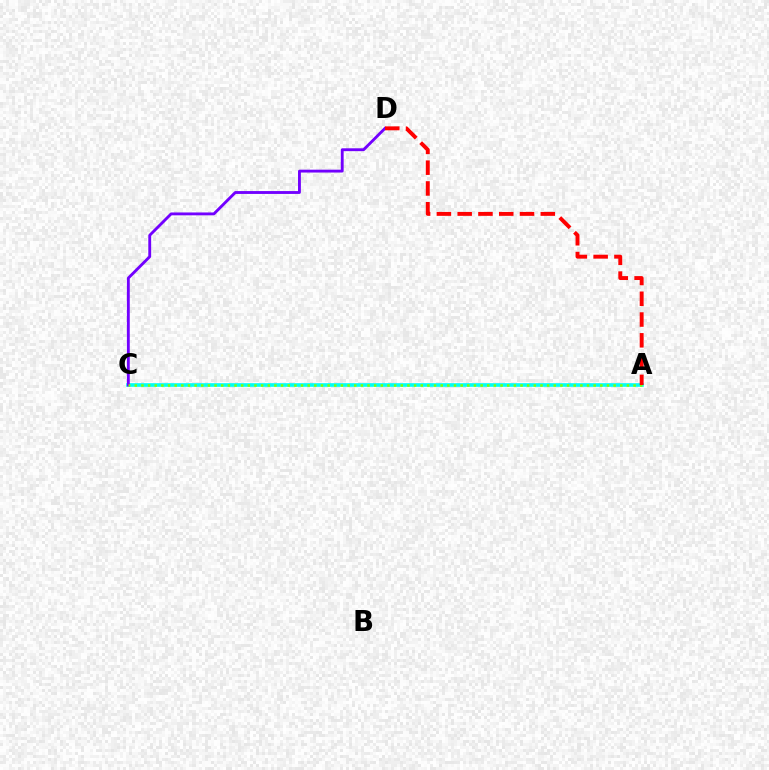{('A', 'C'): [{'color': '#00fff6', 'line_style': 'solid', 'thickness': 2.61}, {'color': '#84ff00', 'line_style': 'dotted', 'thickness': 1.81}], ('C', 'D'): [{'color': '#7200ff', 'line_style': 'solid', 'thickness': 2.06}], ('A', 'D'): [{'color': '#ff0000', 'line_style': 'dashed', 'thickness': 2.82}]}